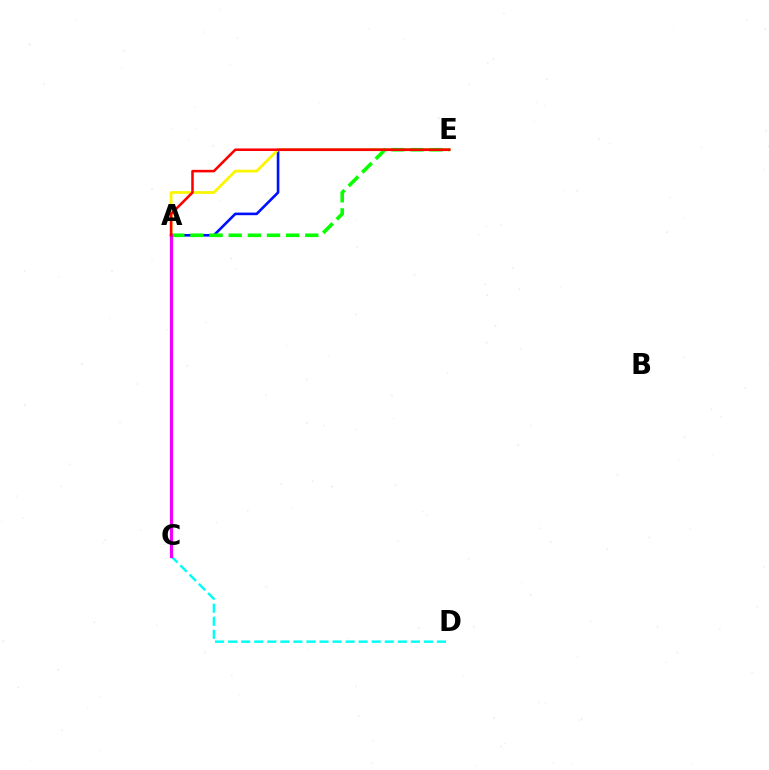{('A', 'E'): [{'color': '#0010ff', 'line_style': 'solid', 'thickness': 1.89}, {'color': '#fcf500', 'line_style': 'solid', 'thickness': 1.98}, {'color': '#08ff00', 'line_style': 'dashed', 'thickness': 2.6}, {'color': '#ff0000', 'line_style': 'solid', 'thickness': 1.84}], ('C', 'D'): [{'color': '#00fff6', 'line_style': 'dashed', 'thickness': 1.77}], ('A', 'C'): [{'color': '#ee00ff', 'line_style': 'solid', 'thickness': 2.3}]}